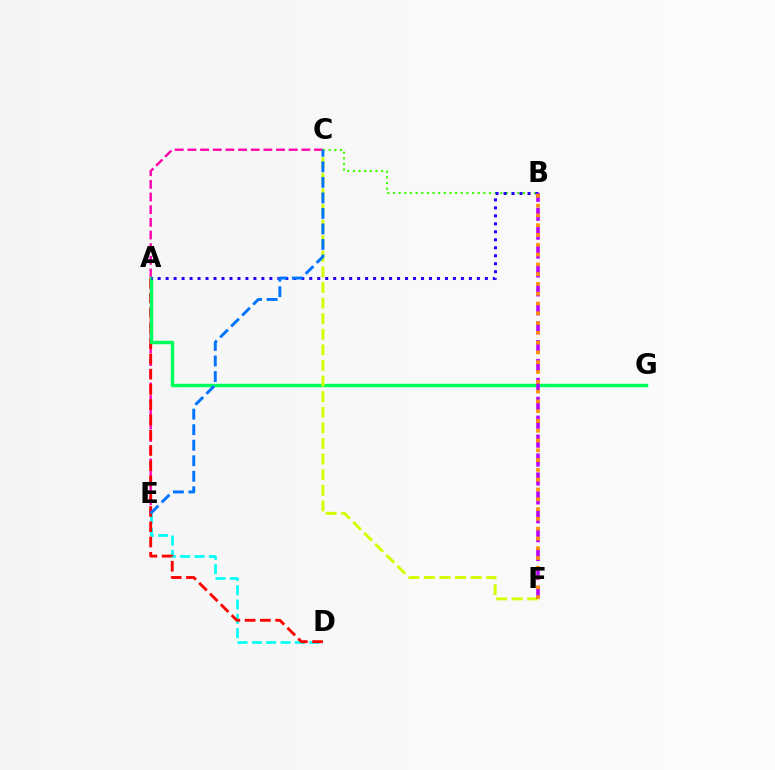{('D', 'E'): [{'color': '#00fff6', 'line_style': 'dashed', 'thickness': 1.95}], ('B', 'C'): [{'color': '#3dff00', 'line_style': 'dotted', 'thickness': 1.53}], ('C', 'E'): [{'color': '#ff00ac', 'line_style': 'dashed', 'thickness': 1.72}, {'color': '#0074ff', 'line_style': 'dashed', 'thickness': 2.11}], ('A', 'D'): [{'color': '#ff0000', 'line_style': 'dashed', 'thickness': 2.07}], ('A', 'G'): [{'color': '#00ff5c', 'line_style': 'solid', 'thickness': 2.46}], ('A', 'B'): [{'color': '#2500ff', 'line_style': 'dotted', 'thickness': 2.17}], ('C', 'F'): [{'color': '#d1ff00', 'line_style': 'dashed', 'thickness': 2.12}], ('B', 'F'): [{'color': '#b900ff', 'line_style': 'dashed', 'thickness': 2.57}, {'color': '#ff9400', 'line_style': 'dotted', 'thickness': 2.66}]}